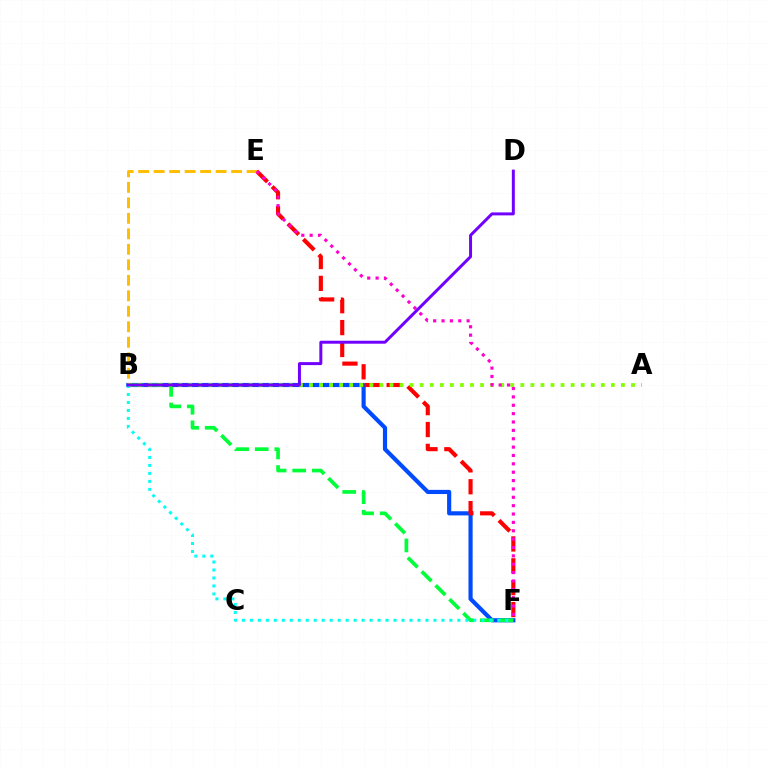{('B', 'F'): [{'color': '#004bff', 'line_style': 'solid', 'thickness': 2.99}, {'color': '#00ff39', 'line_style': 'dashed', 'thickness': 2.67}, {'color': '#00fff6', 'line_style': 'dotted', 'thickness': 2.17}], ('E', 'F'): [{'color': '#ff0000', 'line_style': 'dashed', 'thickness': 2.97}, {'color': '#ff00cf', 'line_style': 'dotted', 'thickness': 2.27}], ('A', 'B'): [{'color': '#84ff00', 'line_style': 'dotted', 'thickness': 2.73}], ('B', 'E'): [{'color': '#ffbd00', 'line_style': 'dashed', 'thickness': 2.1}], ('B', 'D'): [{'color': '#7200ff', 'line_style': 'solid', 'thickness': 2.14}]}